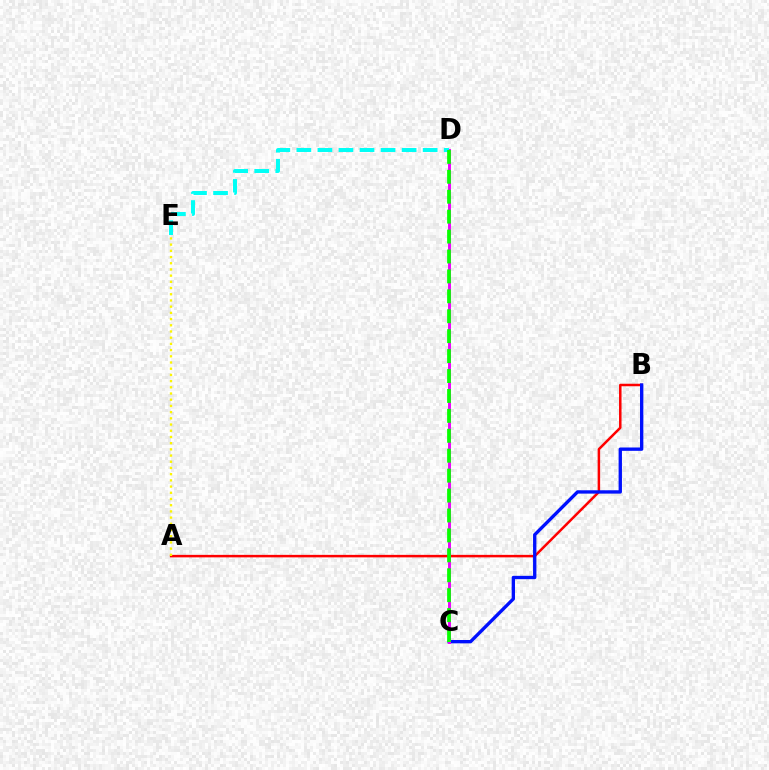{('A', 'B'): [{'color': '#ff0000', 'line_style': 'solid', 'thickness': 1.8}], ('B', 'C'): [{'color': '#0010ff', 'line_style': 'solid', 'thickness': 2.41}], ('A', 'E'): [{'color': '#fcf500', 'line_style': 'dotted', 'thickness': 1.69}], ('C', 'D'): [{'color': '#ee00ff', 'line_style': 'solid', 'thickness': 2.12}, {'color': '#08ff00', 'line_style': 'dashed', 'thickness': 2.71}], ('D', 'E'): [{'color': '#00fff6', 'line_style': 'dashed', 'thickness': 2.86}]}